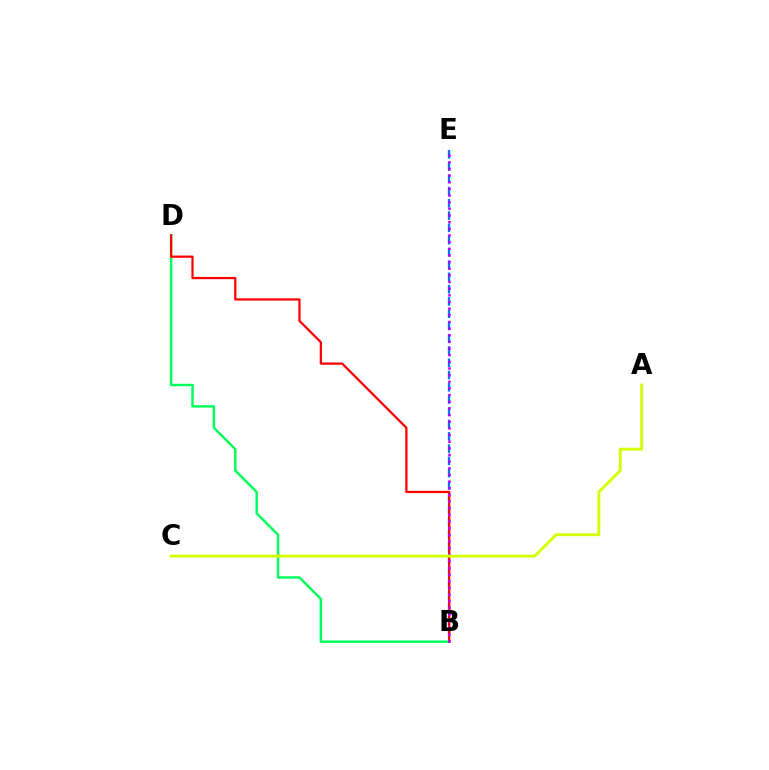{('B', 'E'): [{'color': '#0074ff', 'line_style': 'dashed', 'thickness': 1.67}, {'color': '#b900ff', 'line_style': 'dotted', 'thickness': 1.81}], ('B', 'D'): [{'color': '#00ff5c', 'line_style': 'solid', 'thickness': 1.76}, {'color': '#ff0000', 'line_style': 'solid', 'thickness': 1.61}], ('A', 'C'): [{'color': '#d1ff00', 'line_style': 'solid', 'thickness': 2.07}]}